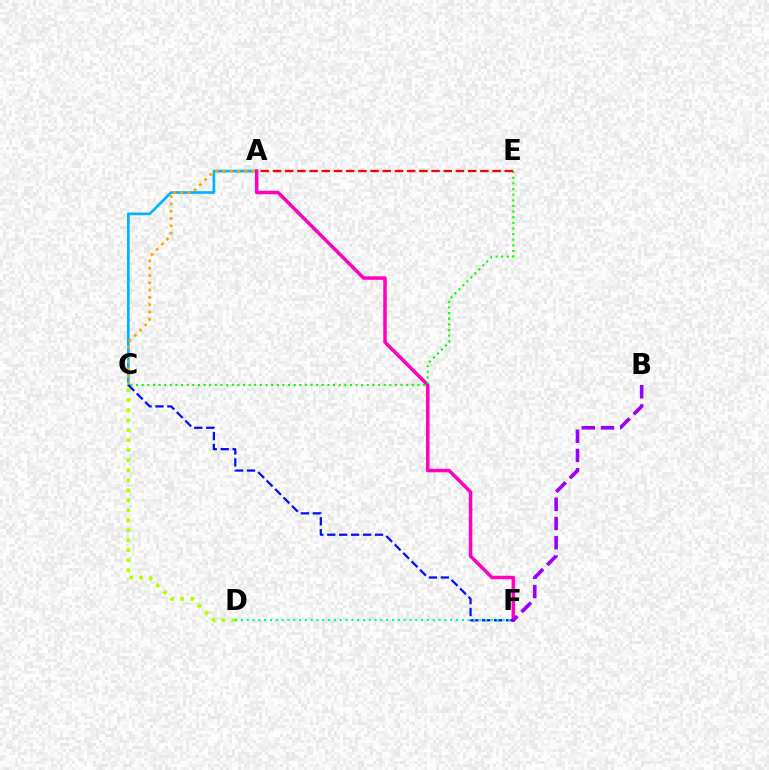{('A', 'C'): [{'color': '#00b5ff', 'line_style': 'solid', 'thickness': 1.93}, {'color': '#ffa500', 'line_style': 'dotted', 'thickness': 1.99}], ('A', 'F'): [{'color': '#ff00bd', 'line_style': 'solid', 'thickness': 2.52}], ('C', 'E'): [{'color': '#08ff00', 'line_style': 'dotted', 'thickness': 1.53}], ('A', 'E'): [{'color': '#ff0000', 'line_style': 'dashed', 'thickness': 1.66}], ('C', 'D'): [{'color': '#b3ff00', 'line_style': 'dotted', 'thickness': 2.72}], ('C', 'F'): [{'color': '#0010ff', 'line_style': 'dashed', 'thickness': 1.62}], ('B', 'F'): [{'color': '#9b00ff', 'line_style': 'dashed', 'thickness': 2.61}], ('D', 'F'): [{'color': '#00ff9d', 'line_style': 'dotted', 'thickness': 1.58}]}